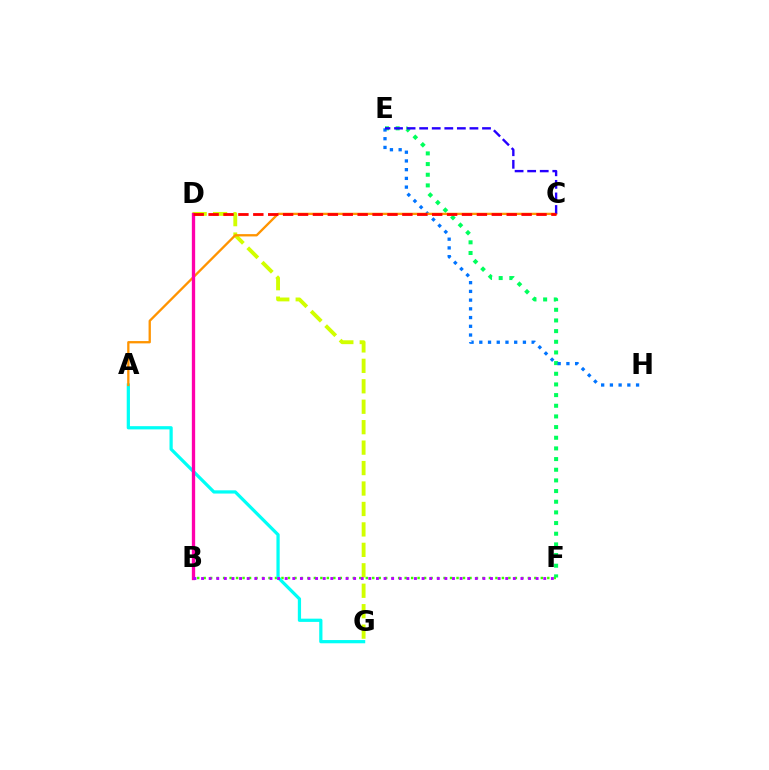{('B', 'F'): [{'color': '#3dff00', 'line_style': 'dotted', 'thickness': 1.76}, {'color': '#b900ff', 'line_style': 'dotted', 'thickness': 2.07}], ('D', 'G'): [{'color': '#d1ff00', 'line_style': 'dashed', 'thickness': 2.78}], ('A', 'G'): [{'color': '#00fff6', 'line_style': 'solid', 'thickness': 2.33}], ('E', 'F'): [{'color': '#00ff5c', 'line_style': 'dotted', 'thickness': 2.9}], ('E', 'H'): [{'color': '#0074ff', 'line_style': 'dotted', 'thickness': 2.37}], ('A', 'C'): [{'color': '#ff9400', 'line_style': 'solid', 'thickness': 1.67}], ('C', 'E'): [{'color': '#2500ff', 'line_style': 'dashed', 'thickness': 1.71}], ('B', 'D'): [{'color': '#ff00ac', 'line_style': 'solid', 'thickness': 2.39}], ('C', 'D'): [{'color': '#ff0000', 'line_style': 'dashed', 'thickness': 2.02}]}